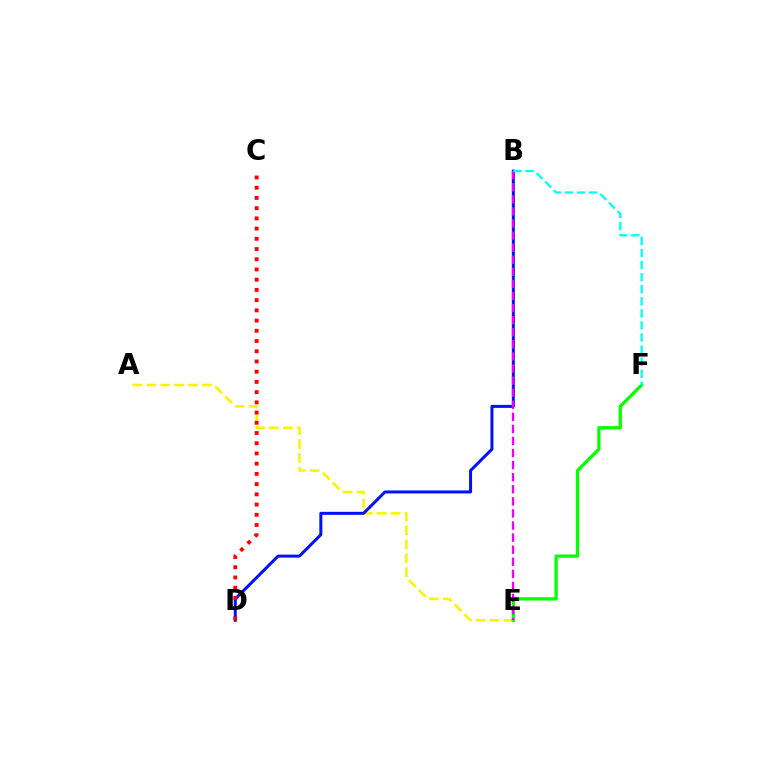{('A', 'E'): [{'color': '#fcf500', 'line_style': 'dashed', 'thickness': 1.89}], ('E', 'F'): [{'color': '#08ff00', 'line_style': 'solid', 'thickness': 2.36}], ('B', 'D'): [{'color': '#0010ff', 'line_style': 'solid', 'thickness': 2.16}], ('C', 'D'): [{'color': '#ff0000', 'line_style': 'dotted', 'thickness': 2.78}], ('B', 'E'): [{'color': '#ee00ff', 'line_style': 'dashed', 'thickness': 1.64}], ('B', 'F'): [{'color': '#00fff6', 'line_style': 'dashed', 'thickness': 1.64}]}